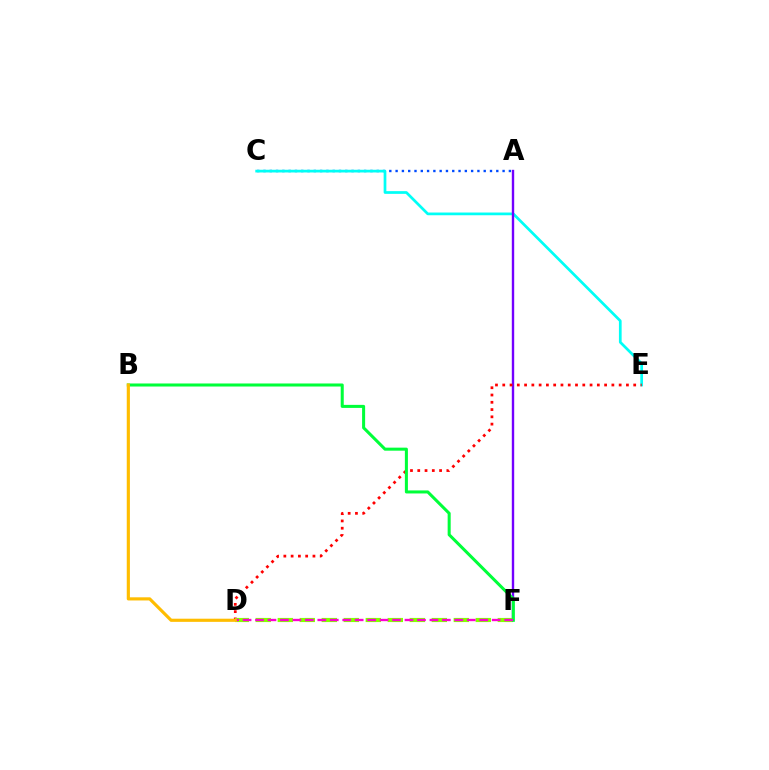{('A', 'C'): [{'color': '#004bff', 'line_style': 'dotted', 'thickness': 1.71}], ('C', 'E'): [{'color': '#00fff6', 'line_style': 'solid', 'thickness': 1.96}], ('A', 'F'): [{'color': '#7200ff', 'line_style': 'solid', 'thickness': 1.72}], ('D', 'E'): [{'color': '#ff0000', 'line_style': 'dotted', 'thickness': 1.98}], ('D', 'F'): [{'color': '#84ff00', 'line_style': 'dashed', 'thickness': 2.99}, {'color': '#ff00cf', 'line_style': 'dashed', 'thickness': 1.69}], ('B', 'F'): [{'color': '#00ff39', 'line_style': 'solid', 'thickness': 2.19}], ('B', 'D'): [{'color': '#ffbd00', 'line_style': 'solid', 'thickness': 2.27}]}